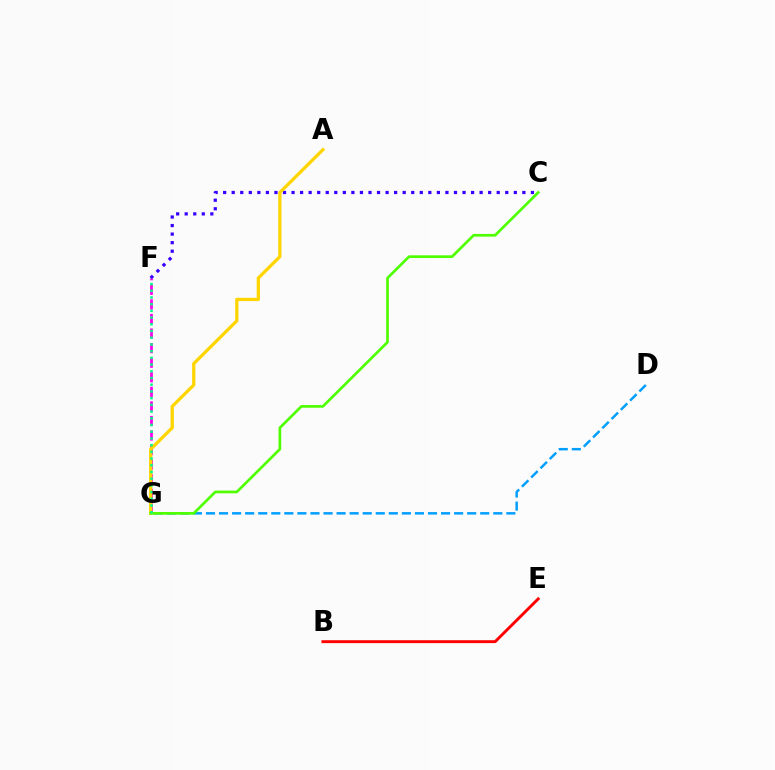{('B', 'E'): [{'color': '#ff0000', 'line_style': 'solid', 'thickness': 2.09}], ('F', 'G'): [{'color': '#ff00ed', 'line_style': 'dashed', 'thickness': 1.98}, {'color': '#00ff86', 'line_style': 'dotted', 'thickness': 1.82}], ('D', 'G'): [{'color': '#009eff', 'line_style': 'dashed', 'thickness': 1.77}], ('C', 'F'): [{'color': '#3700ff', 'line_style': 'dotted', 'thickness': 2.32}], ('A', 'G'): [{'color': '#ffd500', 'line_style': 'solid', 'thickness': 2.34}], ('C', 'G'): [{'color': '#4fff00', 'line_style': 'solid', 'thickness': 1.94}]}